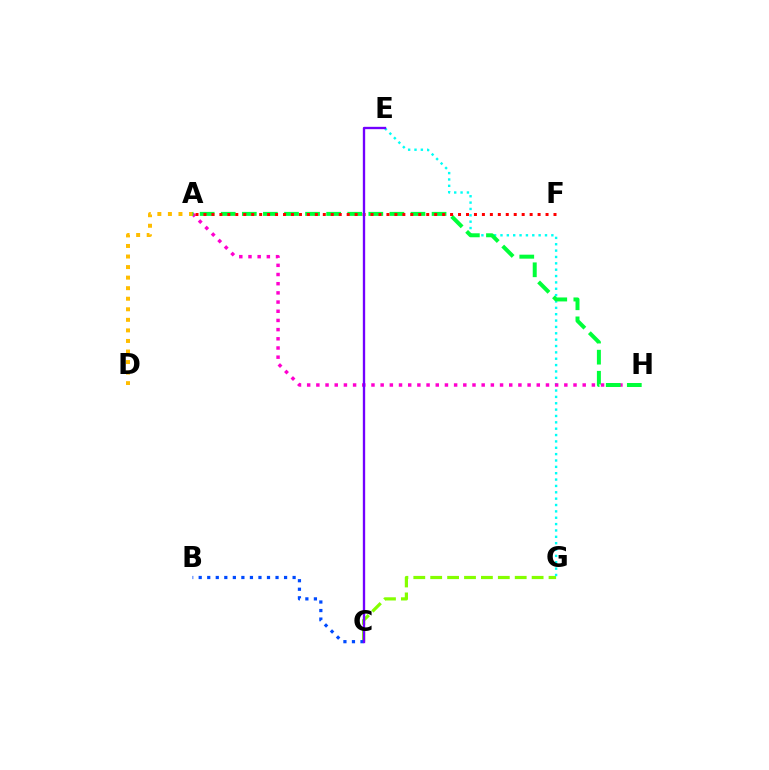{('C', 'G'): [{'color': '#84ff00', 'line_style': 'dashed', 'thickness': 2.3}], ('E', 'G'): [{'color': '#00fff6', 'line_style': 'dotted', 'thickness': 1.73}], ('A', 'H'): [{'color': '#ff00cf', 'line_style': 'dotted', 'thickness': 2.5}, {'color': '#00ff39', 'line_style': 'dashed', 'thickness': 2.86}], ('B', 'C'): [{'color': '#004bff', 'line_style': 'dotted', 'thickness': 2.32}], ('A', 'D'): [{'color': '#ffbd00', 'line_style': 'dotted', 'thickness': 2.87}], ('A', 'F'): [{'color': '#ff0000', 'line_style': 'dotted', 'thickness': 2.16}], ('C', 'E'): [{'color': '#7200ff', 'line_style': 'solid', 'thickness': 1.69}]}